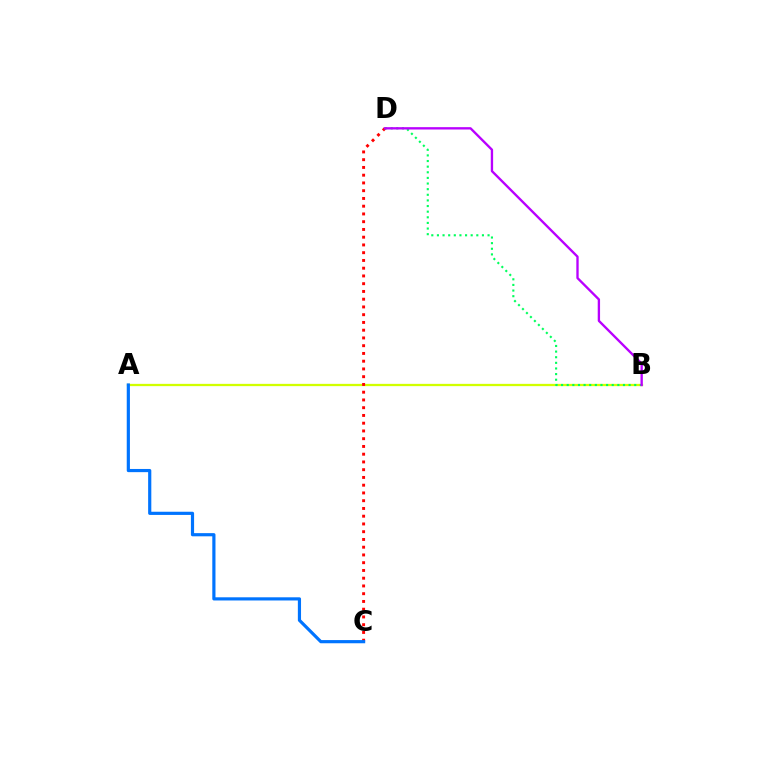{('A', 'B'): [{'color': '#d1ff00', 'line_style': 'solid', 'thickness': 1.65}], ('C', 'D'): [{'color': '#ff0000', 'line_style': 'dotted', 'thickness': 2.11}], ('B', 'D'): [{'color': '#00ff5c', 'line_style': 'dotted', 'thickness': 1.53}, {'color': '#b900ff', 'line_style': 'solid', 'thickness': 1.69}], ('A', 'C'): [{'color': '#0074ff', 'line_style': 'solid', 'thickness': 2.29}]}